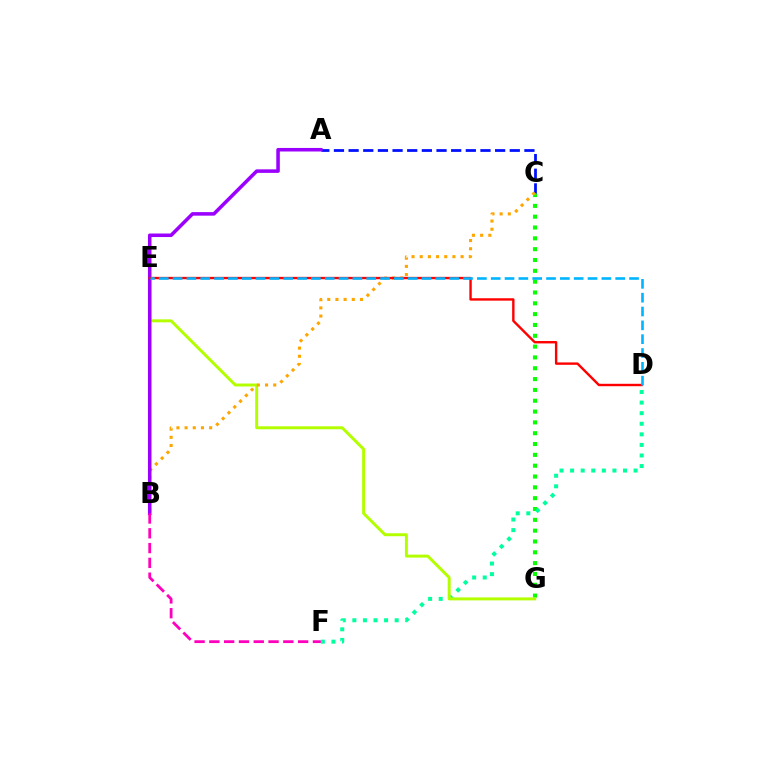{('C', 'G'): [{'color': '#08ff00', 'line_style': 'dotted', 'thickness': 2.94}], ('D', 'F'): [{'color': '#00ff9d', 'line_style': 'dotted', 'thickness': 2.87}], ('A', 'C'): [{'color': '#0010ff', 'line_style': 'dashed', 'thickness': 1.99}], ('E', 'G'): [{'color': '#b3ff00', 'line_style': 'solid', 'thickness': 2.13}], ('B', 'C'): [{'color': '#ffa500', 'line_style': 'dotted', 'thickness': 2.22}], ('A', 'B'): [{'color': '#9b00ff', 'line_style': 'solid', 'thickness': 2.55}], ('B', 'F'): [{'color': '#ff00bd', 'line_style': 'dashed', 'thickness': 2.01}], ('D', 'E'): [{'color': '#ff0000', 'line_style': 'solid', 'thickness': 1.73}, {'color': '#00b5ff', 'line_style': 'dashed', 'thickness': 1.88}]}